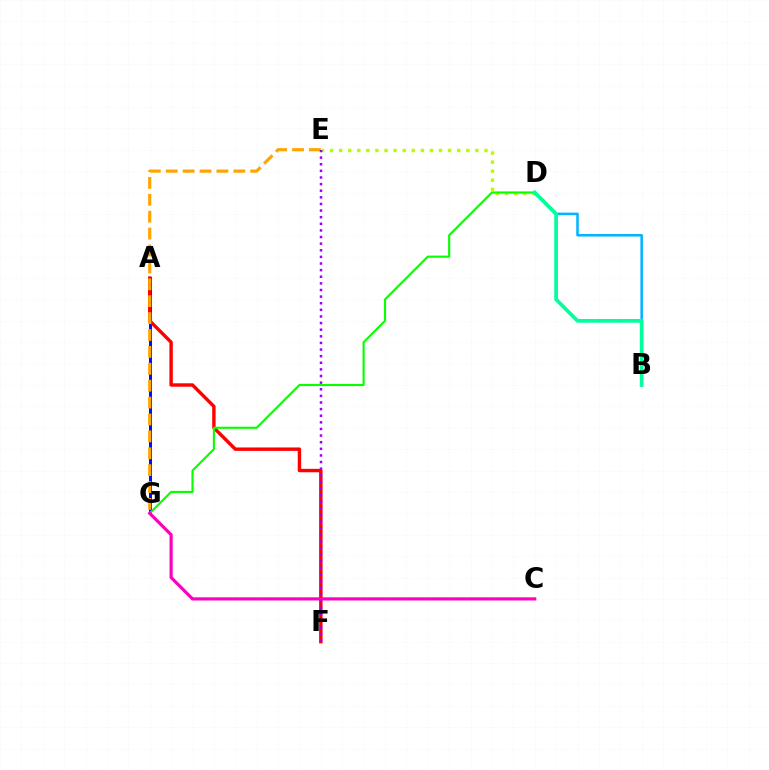{('A', 'G'): [{'color': '#0010ff', 'line_style': 'solid', 'thickness': 2.18}], ('A', 'F'): [{'color': '#ff0000', 'line_style': 'solid', 'thickness': 2.46}], ('E', 'G'): [{'color': '#ffa500', 'line_style': 'dashed', 'thickness': 2.3}], ('D', 'E'): [{'color': '#b3ff00', 'line_style': 'dotted', 'thickness': 2.47}], ('B', 'D'): [{'color': '#00b5ff', 'line_style': 'solid', 'thickness': 1.82}, {'color': '#00ff9d', 'line_style': 'solid', 'thickness': 2.67}], ('E', 'F'): [{'color': '#9b00ff', 'line_style': 'dotted', 'thickness': 1.8}], ('D', 'G'): [{'color': '#08ff00', 'line_style': 'solid', 'thickness': 1.54}], ('C', 'G'): [{'color': '#ff00bd', 'line_style': 'solid', 'thickness': 2.29}]}